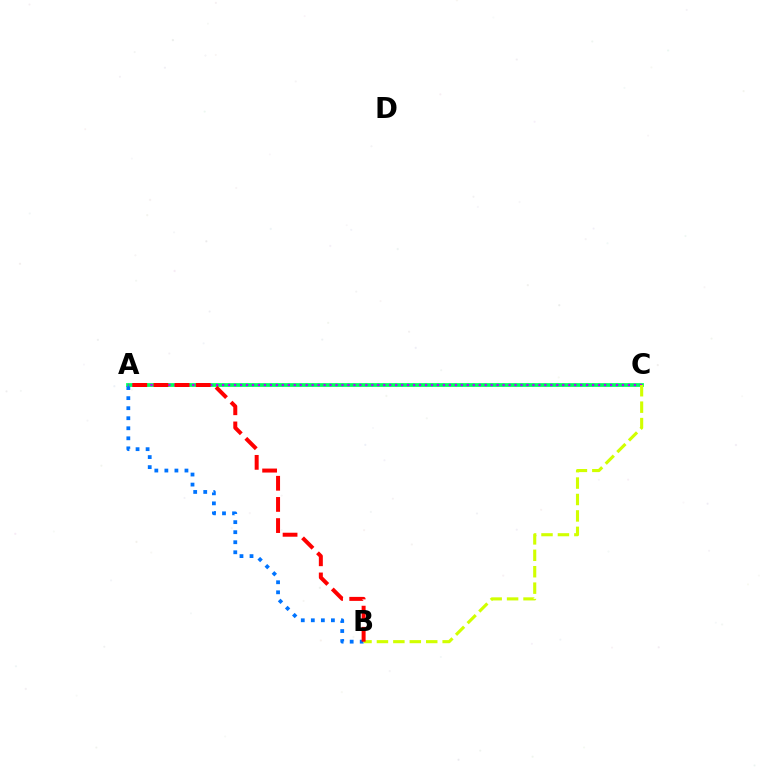{('A', 'C'): [{'color': '#00ff5c', 'line_style': 'solid', 'thickness': 2.69}, {'color': '#b900ff', 'line_style': 'dotted', 'thickness': 1.62}], ('A', 'B'): [{'color': '#0074ff', 'line_style': 'dotted', 'thickness': 2.73}, {'color': '#ff0000', 'line_style': 'dashed', 'thickness': 2.87}], ('B', 'C'): [{'color': '#d1ff00', 'line_style': 'dashed', 'thickness': 2.23}]}